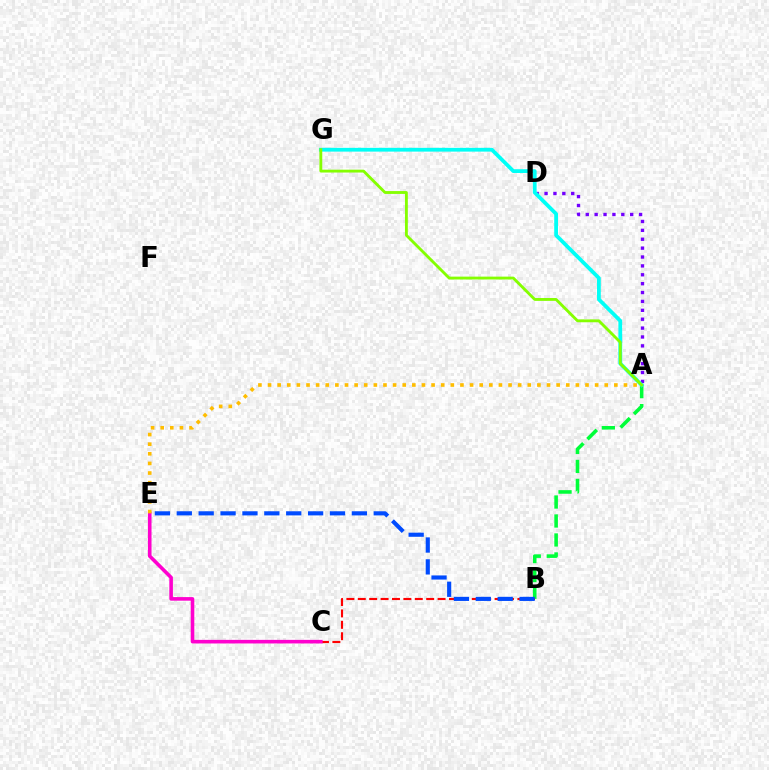{('A', 'D'): [{'color': '#7200ff', 'line_style': 'dotted', 'thickness': 2.41}], ('A', 'B'): [{'color': '#00ff39', 'line_style': 'dashed', 'thickness': 2.58}], ('A', 'G'): [{'color': '#00fff6', 'line_style': 'solid', 'thickness': 2.72}, {'color': '#84ff00', 'line_style': 'solid', 'thickness': 2.05}], ('B', 'C'): [{'color': '#ff0000', 'line_style': 'dashed', 'thickness': 1.55}], ('C', 'E'): [{'color': '#ff00cf', 'line_style': 'solid', 'thickness': 2.59}], ('A', 'E'): [{'color': '#ffbd00', 'line_style': 'dotted', 'thickness': 2.61}], ('B', 'E'): [{'color': '#004bff', 'line_style': 'dashed', 'thickness': 2.97}]}